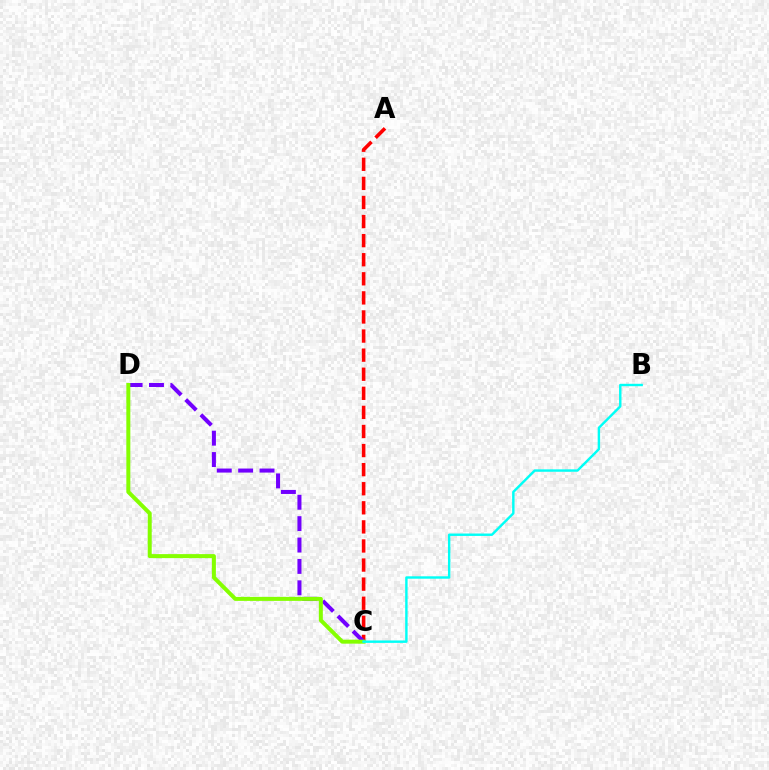{('A', 'C'): [{'color': '#ff0000', 'line_style': 'dashed', 'thickness': 2.59}], ('C', 'D'): [{'color': '#7200ff', 'line_style': 'dashed', 'thickness': 2.9}, {'color': '#84ff00', 'line_style': 'solid', 'thickness': 2.87}], ('B', 'C'): [{'color': '#00fff6', 'line_style': 'solid', 'thickness': 1.74}]}